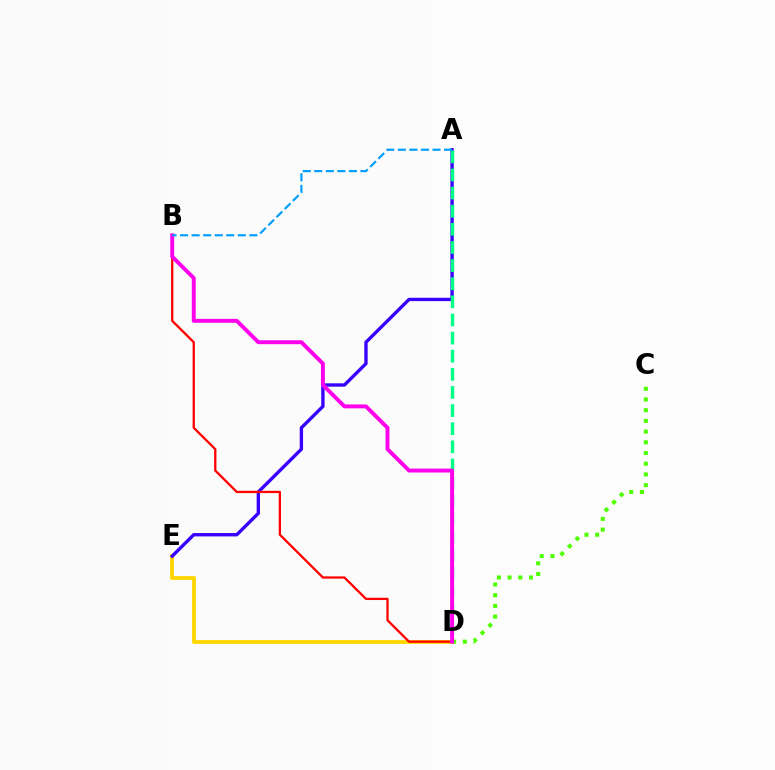{('D', 'E'): [{'color': '#ffd500', 'line_style': 'solid', 'thickness': 2.73}], ('A', 'E'): [{'color': '#3700ff', 'line_style': 'solid', 'thickness': 2.41}], ('A', 'D'): [{'color': '#00ff86', 'line_style': 'dashed', 'thickness': 2.46}], ('B', 'D'): [{'color': '#ff0000', 'line_style': 'solid', 'thickness': 1.64}, {'color': '#ff00ed', 'line_style': 'solid', 'thickness': 2.82}], ('C', 'D'): [{'color': '#4fff00', 'line_style': 'dotted', 'thickness': 2.91}], ('A', 'B'): [{'color': '#009eff', 'line_style': 'dashed', 'thickness': 1.57}]}